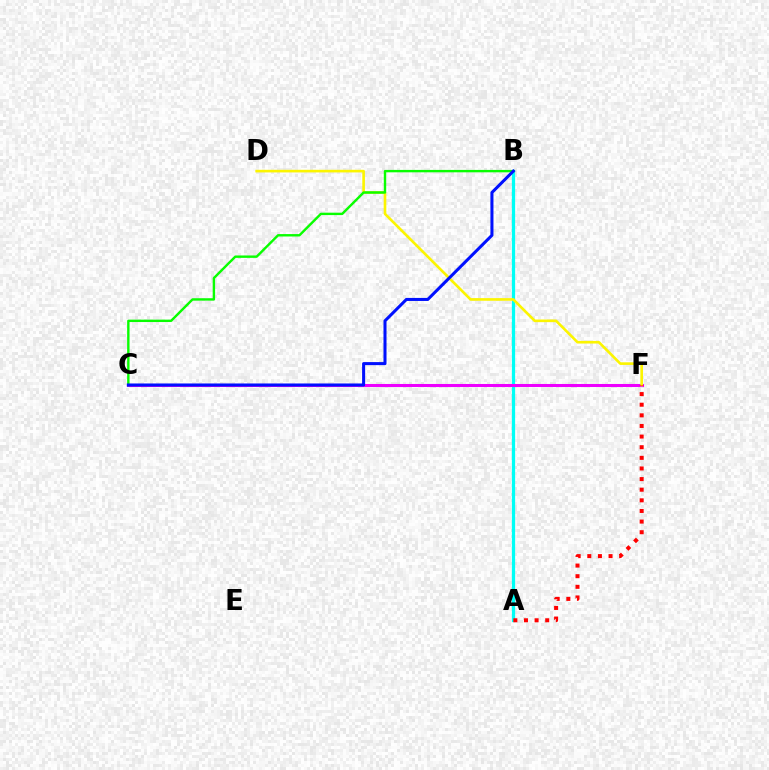{('A', 'B'): [{'color': '#00fff6', 'line_style': 'solid', 'thickness': 2.34}], ('C', 'F'): [{'color': '#ee00ff', 'line_style': 'solid', 'thickness': 2.19}], ('D', 'F'): [{'color': '#fcf500', 'line_style': 'solid', 'thickness': 1.9}], ('B', 'C'): [{'color': '#08ff00', 'line_style': 'solid', 'thickness': 1.73}, {'color': '#0010ff', 'line_style': 'solid', 'thickness': 2.18}], ('A', 'F'): [{'color': '#ff0000', 'line_style': 'dotted', 'thickness': 2.89}]}